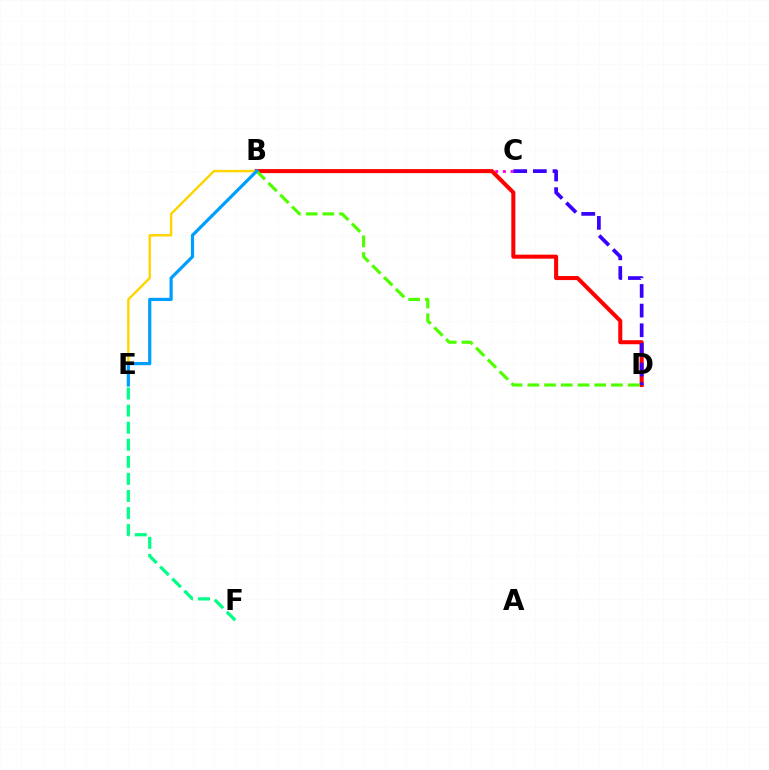{('B', 'C'): [{'color': '#ff00ed', 'line_style': 'dotted', 'thickness': 2.08}], ('E', 'F'): [{'color': '#00ff86', 'line_style': 'dashed', 'thickness': 2.32}], ('B', 'D'): [{'color': '#ff0000', 'line_style': 'solid', 'thickness': 2.91}, {'color': '#4fff00', 'line_style': 'dashed', 'thickness': 2.27}], ('C', 'D'): [{'color': '#3700ff', 'line_style': 'dashed', 'thickness': 2.67}], ('B', 'E'): [{'color': '#ffd500', 'line_style': 'solid', 'thickness': 1.74}, {'color': '#009eff', 'line_style': 'solid', 'thickness': 2.31}]}